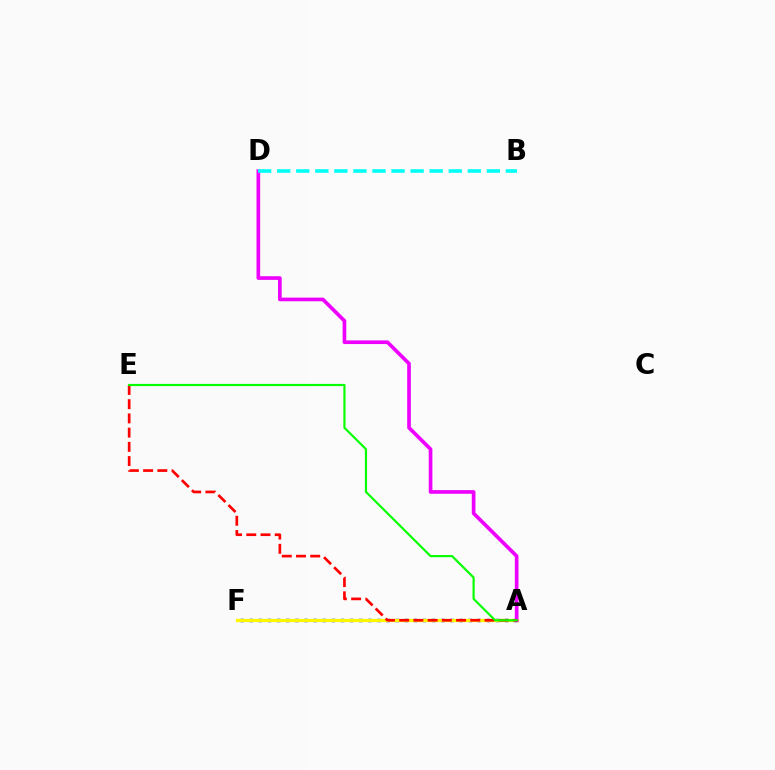{('A', 'F'): [{'color': '#0010ff', 'line_style': 'dotted', 'thickness': 2.48}, {'color': '#fcf500', 'line_style': 'solid', 'thickness': 2.35}], ('A', 'D'): [{'color': '#ee00ff', 'line_style': 'solid', 'thickness': 2.63}], ('A', 'E'): [{'color': '#ff0000', 'line_style': 'dashed', 'thickness': 1.93}, {'color': '#08ff00', 'line_style': 'solid', 'thickness': 1.56}], ('B', 'D'): [{'color': '#00fff6', 'line_style': 'dashed', 'thickness': 2.59}]}